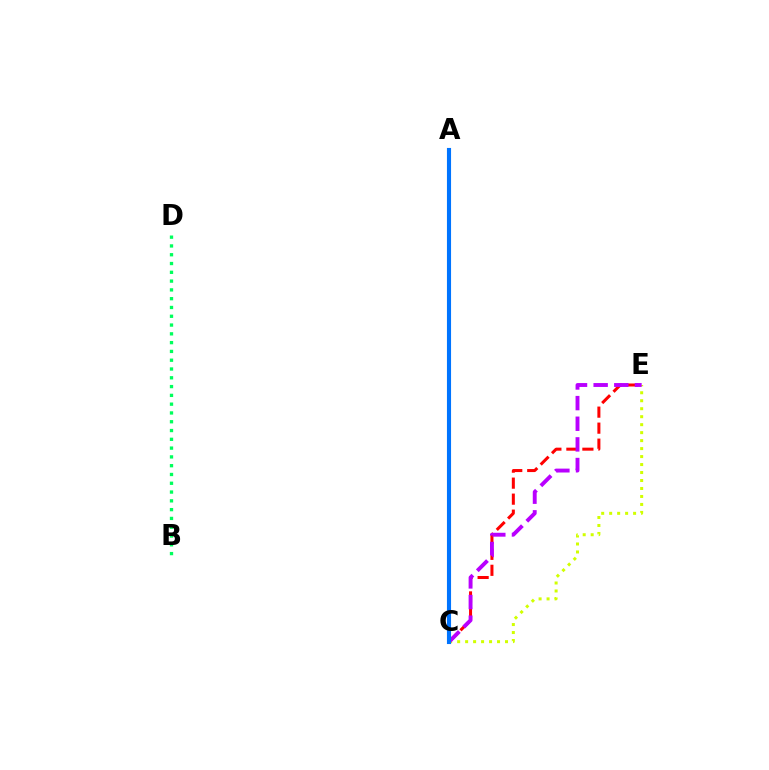{('B', 'D'): [{'color': '#00ff5c', 'line_style': 'dotted', 'thickness': 2.39}], ('C', 'E'): [{'color': '#ff0000', 'line_style': 'dashed', 'thickness': 2.17}, {'color': '#d1ff00', 'line_style': 'dotted', 'thickness': 2.17}, {'color': '#b900ff', 'line_style': 'dashed', 'thickness': 2.8}], ('A', 'C'): [{'color': '#0074ff', 'line_style': 'solid', 'thickness': 2.96}]}